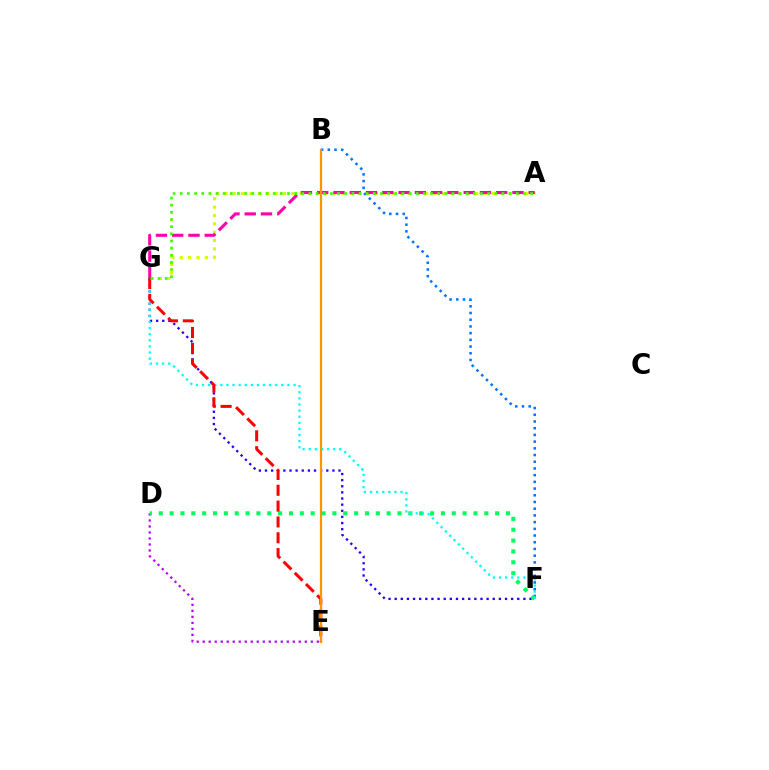{('B', 'F'): [{'color': '#0074ff', 'line_style': 'dotted', 'thickness': 1.82}], ('D', 'E'): [{'color': '#b900ff', 'line_style': 'dotted', 'thickness': 1.63}], ('F', 'G'): [{'color': '#2500ff', 'line_style': 'dotted', 'thickness': 1.67}, {'color': '#00fff6', 'line_style': 'dotted', 'thickness': 1.66}], ('D', 'F'): [{'color': '#00ff5c', 'line_style': 'dotted', 'thickness': 2.95}], ('A', 'G'): [{'color': '#d1ff00', 'line_style': 'dotted', 'thickness': 2.27}, {'color': '#ff00ac', 'line_style': 'dashed', 'thickness': 2.21}, {'color': '#3dff00', 'line_style': 'dotted', 'thickness': 1.94}], ('E', 'G'): [{'color': '#ff0000', 'line_style': 'dashed', 'thickness': 2.15}], ('B', 'E'): [{'color': '#ff9400', 'line_style': 'solid', 'thickness': 1.59}]}